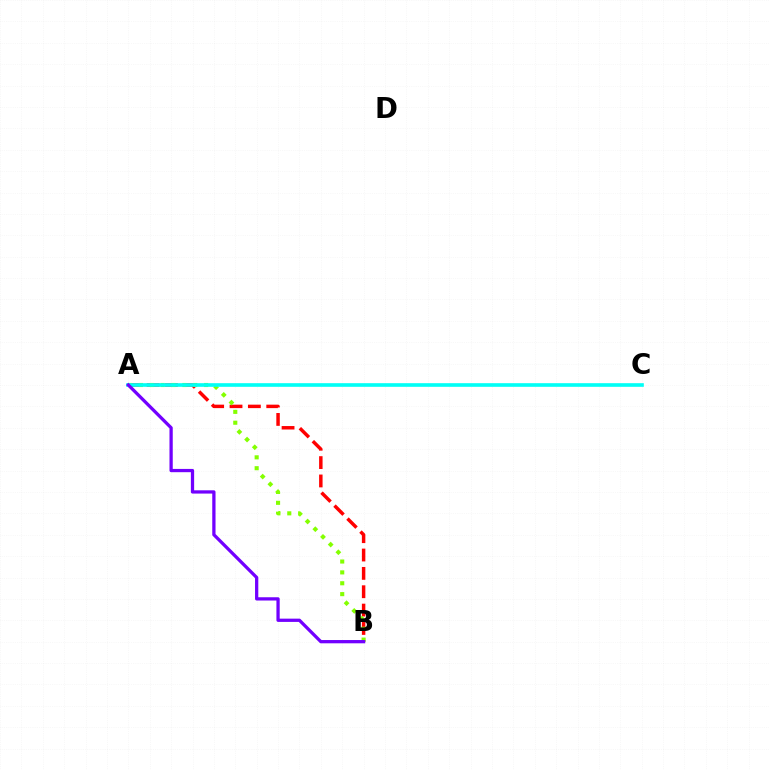{('A', 'B'): [{'color': '#ff0000', 'line_style': 'dashed', 'thickness': 2.49}, {'color': '#84ff00', 'line_style': 'dotted', 'thickness': 2.95}, {'color': '#7200ff', 'line_style': 'solid', 'thickness': 2.35}], ('A', 'C'): [{'color': '#00fff6', 'line_style': 'solid', 'thickness': 2.61}]}